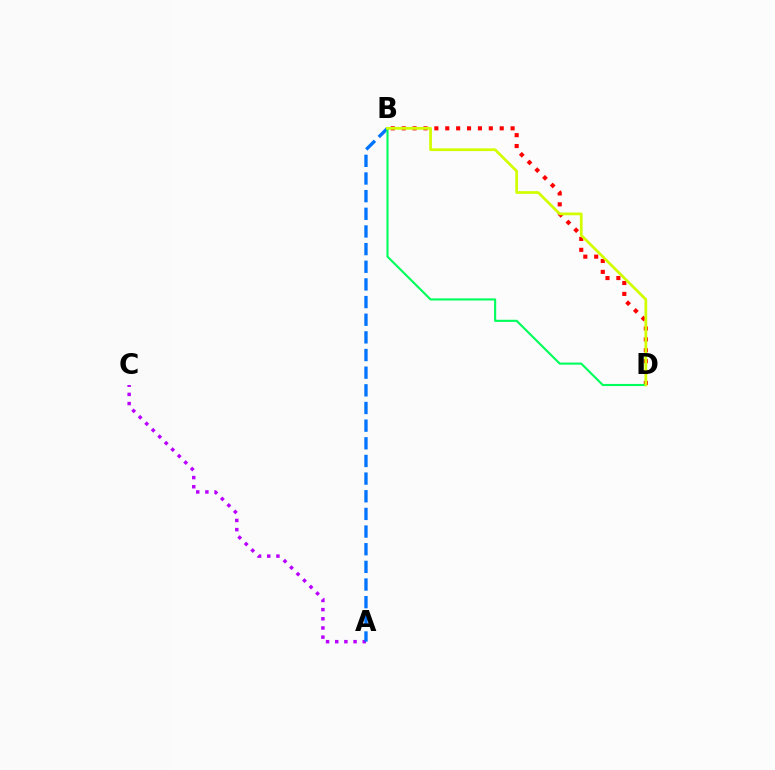{('B', 'D'): [{'color': '#ff0000', 'line_style': 'dotted', 'thickness': 2.96}, {'color': '#00ff5c', 'line_style': 'solid', 'thickness': 1.53}, {'color': '#d1ff00', 'line_style': 'solid', 'thickness': 1.98}], ('A', 'C'): [{'color': '#b900ff', 'line_style': 'dotted', 'thickness': 2.49}], ('A', 'B'): [{'color': '#0074ff', 'line_style': 'dashed', 'thickness': 2.4}]}